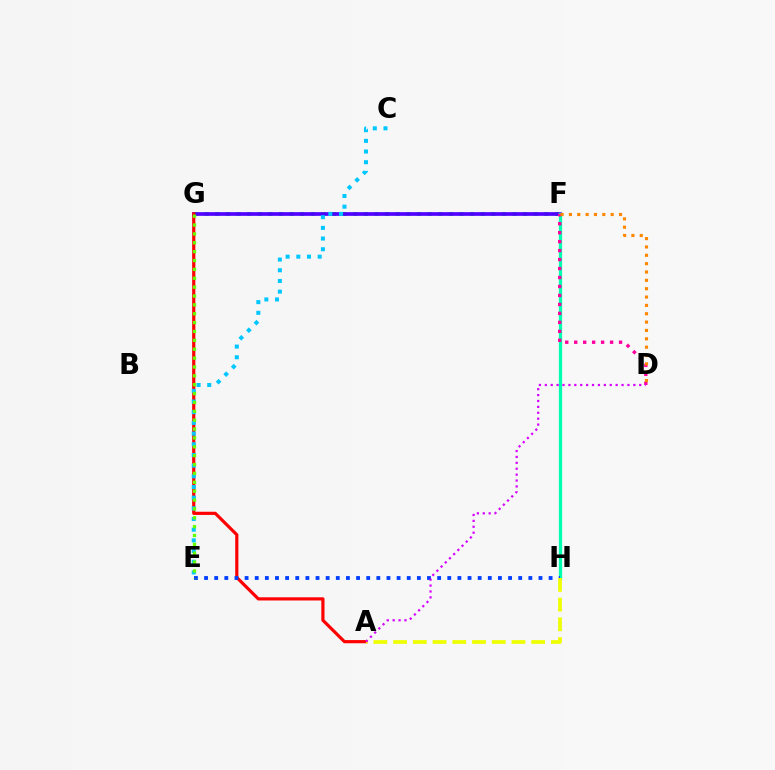{('F', 'G'): [{'color': '#00ff27', 'line_style': 'dotted', 'thickness': 2.88}, {'color': '#4f00ff', 'line_style': 'solid', 'thickness': 2.66}], ('A', 'G'): [{'color': '#ff0000', 'line_style': 'solid', 'thickness': 2.29}], ('C', 'E'): [{'color': '#00c7ff', 'line_style': 'dotted', 'thickness': 2.9}], ('F', 'H'): [{'color': '#00ffaf', 'line_style': 'solid', 'thickness': 2.35}], ('E', 'H'): [{'color': '#003fff', 'line_style': 'dotted', 'thickness': 2.75}], ('D', 'F'): [{'color': '#ff00a0', 'line_style': 'dotted', 'thickness': 2.44}, {'color': '#ff8800', 'line_style': 'dotted', 'thickness': 2.27}], ('E', 'G'): [{'color': '#66ff00', 'line_style': 'dotted', 'thickness': 2.41}], ('A', 'H'): [{'color': '#eeff00', 'line_style': 'dashed', 'thickness': 2.68}], ('A', 'D'): [{'color': '#d600ff', 'line_style': 'dotted', 'thickness': 1.6}]}